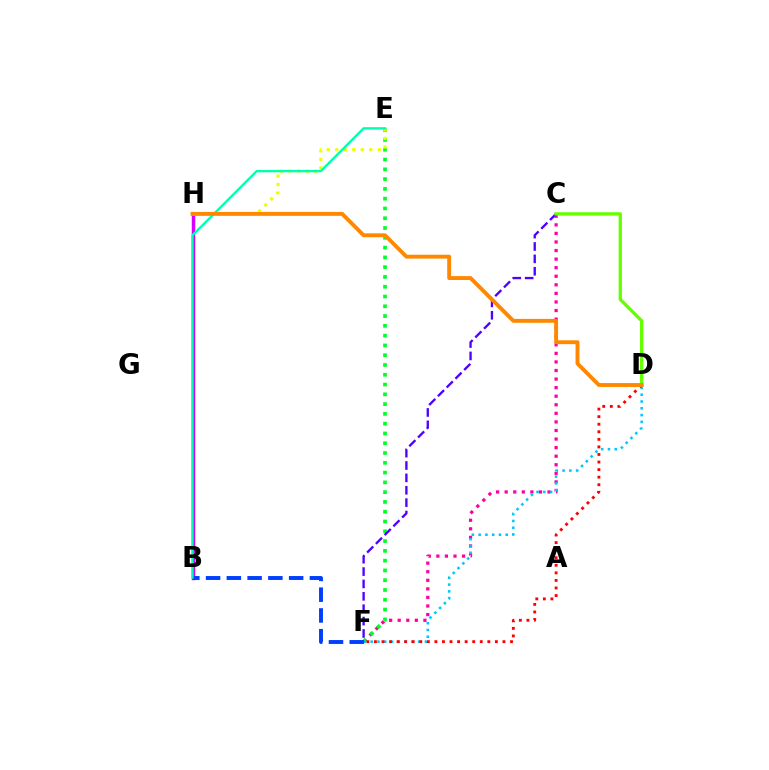{('C', 'F'): [{'color': '#ff00a0', 'line_style': 'dotted', 'thickness': 2.33}, {'color': '#4f00ff', 'line_style': 'dashed', 'thickness': 1.68}], ('E', 'F'): [{'color': '#00ff27', 'line_style': 'dotted', 'thickness': 2.66}], ('B', 'H'): [{'color': '#d600ff', 'line_style': 'solid', 'thickness': 2.5}], ('D', 'F'): [{'color': '#00c7ff', 'line_style': 'dotted', 'thickness': 1.84}, {'color': '#ff0000', 'line_style': 'dotted', 'thickness': 2.05}], ('E', 'H'): [{'color': '#eeff00', 'line_style': 'dotted', 'thickness': 2.31}], ('B', 'F'): [{'color': '#003fff', 'line_style': 'dashed', 'thickness': 2.82}], ('B', 'E'): [{'color': '#00ffaf', 'line_style': 'solid', 'thickness': 1.68}], ('C', 'D'): [{'color': '#66ff00', 'line_style': 'solid', 'thickness': 2.4}], ('D', 'H'): [{'color': '#ff8800', 'line_style': 'solid', 'thickness': 2.8}]}